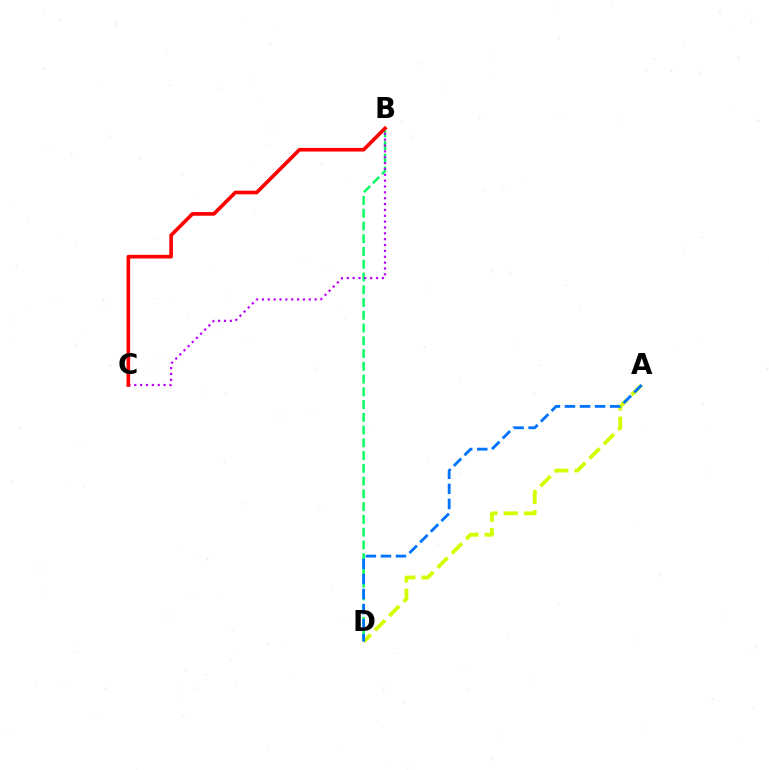{('B', 'D'): [{'color': '#00ff5c', 'line_style': 'dashed', 'thickness': 1.73}], ('B', 'C'): [{'color': '#b900ff', 'line_style': 'dotted', 'thickness': 1.59}, {'color': '#ff0000', 'line_style': 'solid', 'thickness': 2.62}], ('A', 'D'): [{'color': '#d1ff00', 'line_style': 'dashed', 'thickness': 2.75}, {'color': '#0074ff', 'line_style': 'dashed', 'thickness': 2.05}]}